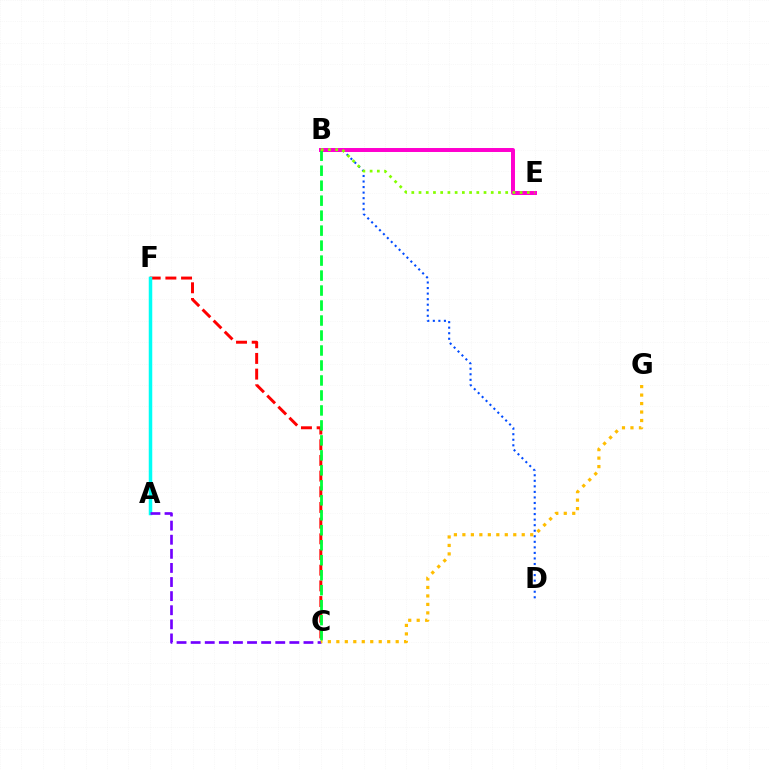{('C', 'F'): [{'color': '#ff0000', 'line_style': 'dashed', 'thickness': 2.13}], ('B', 'D'): [{'color': '#004bff', 'line_style': 'dotted', 'thickness': 1.51}], ('B', 'E'): [{'color': '#ff00cf', 'line_style': 'solid', 'thickness': 2.86}, {'color': '#84ff00', 'line_style': 'dotted', 'thickness': 1.96}], ('A', 'F'): [{'color': '#00fff6', 'line_style': 'solid', 'thickness': 2.52}], ('A', 'C'): [{'color': '#7200ff', 'line_style': 'dashed', 'thickness': 1.92}], ('C', 'G'): [{'color': '#ffbd00', 'line_style': 'dotted', 'thickness': 2.3}], ('B', 'C'): [{'color': '#00ff39', 'line_style': 'dashed', 'thickness': 2.04}]}